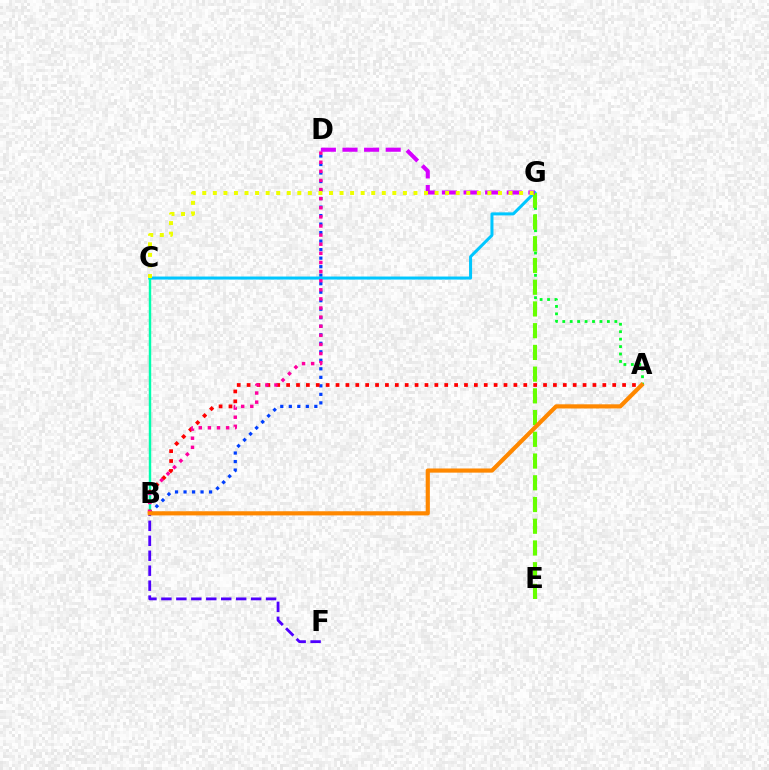{('B', 'D'): [{'color': '#003fff', 'line_style': 'dotted', 'thickness': 2.31}, {'color': '#ff00a0', 'line_style': 'dotted', 'thickness': 2.48}], ('C', 'G'): [{'color': '#00c7ff', 'line_style': 'solid', 'thickness': 2.18}, {'color': '#eeff00', 'line_style': 'dotted', 'thickness': 2.87}], ('B', 'C'): [{'color': '#00ffaf', 'line_style': 'solid', 'thickness': 1.76}], ('A', 'B'): [{'color': '#ff0000', 'line_style': 'dotted', 'thickness': 2.68}, {'color': '#ff8800', 'line_style': 'solid', 'thickness': 3.0}], ('B', 'F'): [{'color': '#4f00ff', 'line_style': 'dashed', 'thickness': 2.03}], ('A', 'G'): [{'color': '#00ff27', 'line_style': 'dotted', 'thickness': 2.02}], ('E', 'G'): [{'color': '#66ff00', 'line_style': 'dashed', 'thickness': 2.95}], ('D', 'G'): [{'color': '#d600ff', 'line_style': 'dashed', 'thickness': 2.94}]}